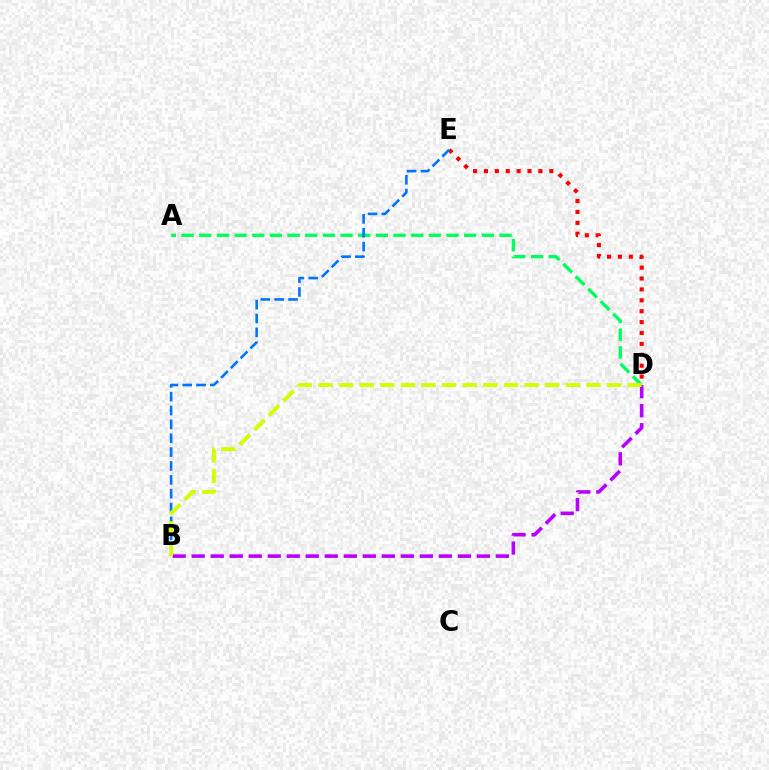{('D', 'E'): [{'color': '#ff0000', 'line_style': 'dotted', 'thickness': 2.96}], ('A', 'D'): [{'color': '#00ff5c', 'line_style': 'dashed', 'thickness': 2.4}], ('B', 'E'): [{'color': '#0074ff', 'line_style': 'dashed', 'thickness': 1.88}], ('B', 'D'): [{'color': '#b900ff', 'line_style': 'dashed', 'thickness': 2.58}, {'color': '#d1ff00', 'line_style': 'dashed', 'thickness': 2.8}]}